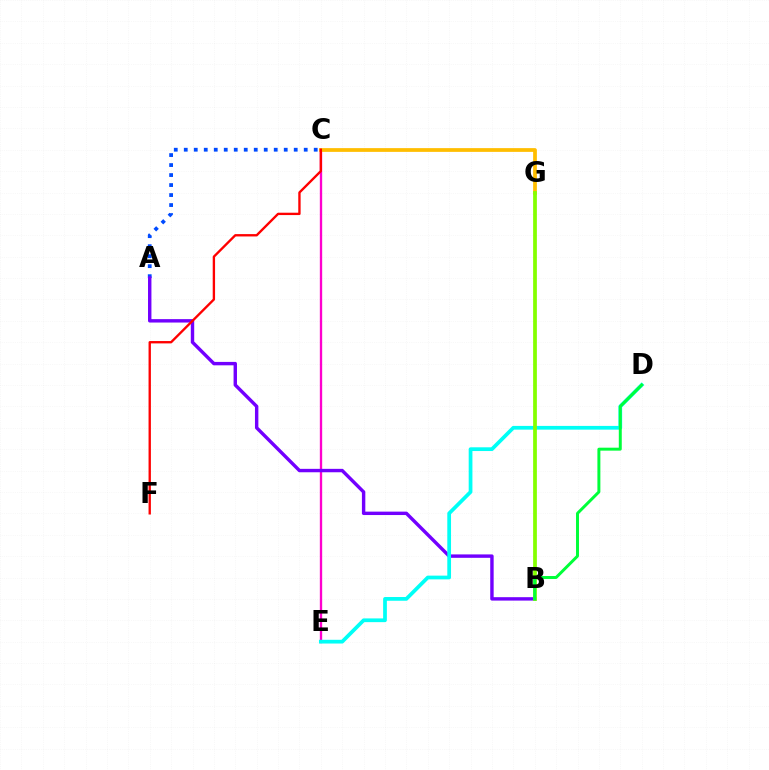{('A', 'C'): [{'color': '#004bff', 'line_style': 'dotted', 'thickness': 2.72}], ('C', 'E'): [{'color': '#ff00cf', 'line_style': 'solid', 'thickness': 1.68}], ('C', 'G'): [{'color': '#ffbd00', 'line_style': 'solid', 'thickness': 2.7}], ('A', 'B'): [{'color': '#7200ff', 'line_style': 'solid', 'thickness': 2.46}], ('D', 'E'): [{'color': '#00fff6', 'line_style': 'solid', 'thickness': 2.69}], ('B', 'G'): [{'color': '#84ff00', 'line_style': 'solid', 'thickness': 2.69}], ('C', 'F'): [{'color': '#ff0000', 'line_style': 'solid', 'thickness': 1.69}], ('B', 'D'): [{'color': '#00ff39', 'line_style': 'solid', 'thickness': 2.13}]}